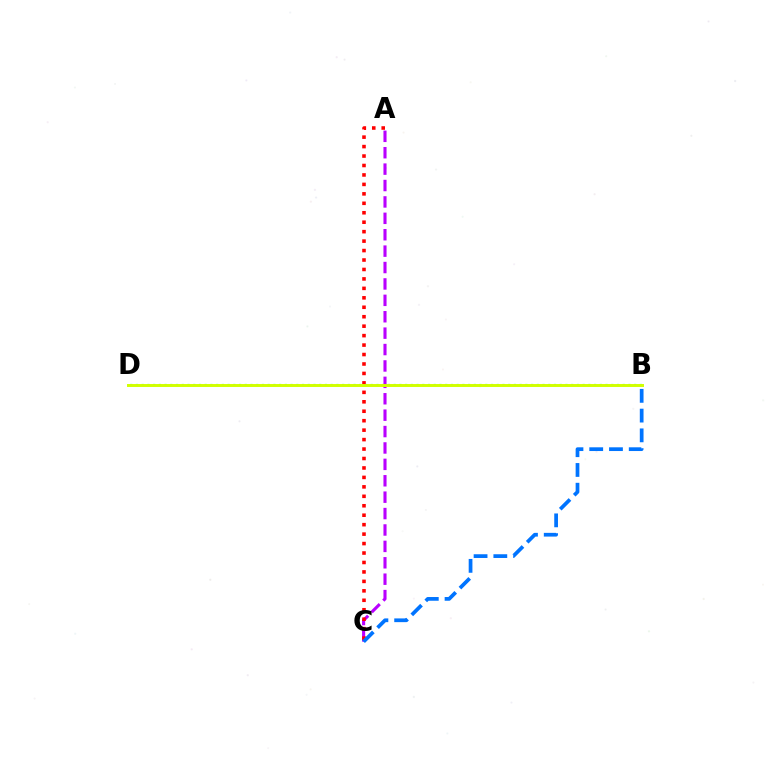{('B', 'D'): [{'color': '#00ff5c', 'line_style': 'dotted', 'thickness': 1.56}, {'color': '#d1ff00', 'line_style': 'solid', 'thickness': 2.12}], ('A', 'C'): [{'color': '#b900ff', 'line_style': 'dashed', 'thickness': 2.23}, {'color': '#ff0000', 'line_style': 'dotted', 'thickness': 2.57}], ('B', 'C'): [{'color': '#0074ff', 'line_style': 'dashed', 'thickness': 2.68}]}